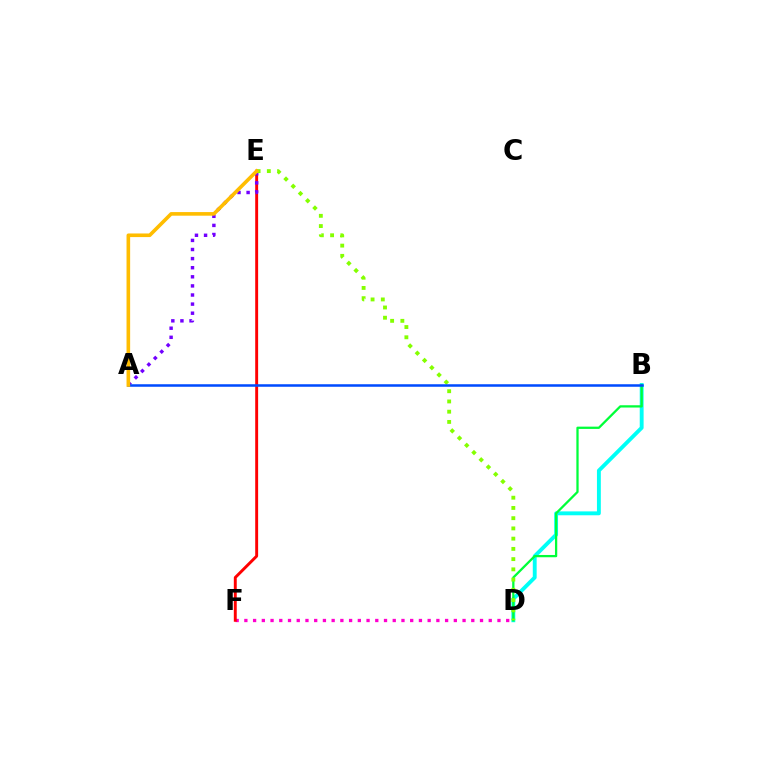{('D', 'F'): [{'color': '#ff00cf', 'line_style': 'dotted', 'thickness': 2.37}], ('B', 'D'): [{'color': '#00fff6', 'line_style': 'solid', 'thickness': 2.79}, {'color': '#00ff39', 'line_style': 'solid', 'thickness': 1.64}], ('E', 'F'): [{'color': '#ff0000', 'line_style': 'solid', 'thickness': 2.1}], ('A', 'E'): [{'color': '#7200ff', 'line_style': 'dotted', 'thickness': 2.47}, {'color': '#ffbd00', 'line_style': 'solid', 'thickness': 2.6}], ('D', 'E'): [{'color': '#84ff00', 'line_style': 'dotted', 'thickness': 2.78}], ('A', 'B'): [{'color': '#004bff', 'line_style': 'solid', 'thickness': 1.82}]}